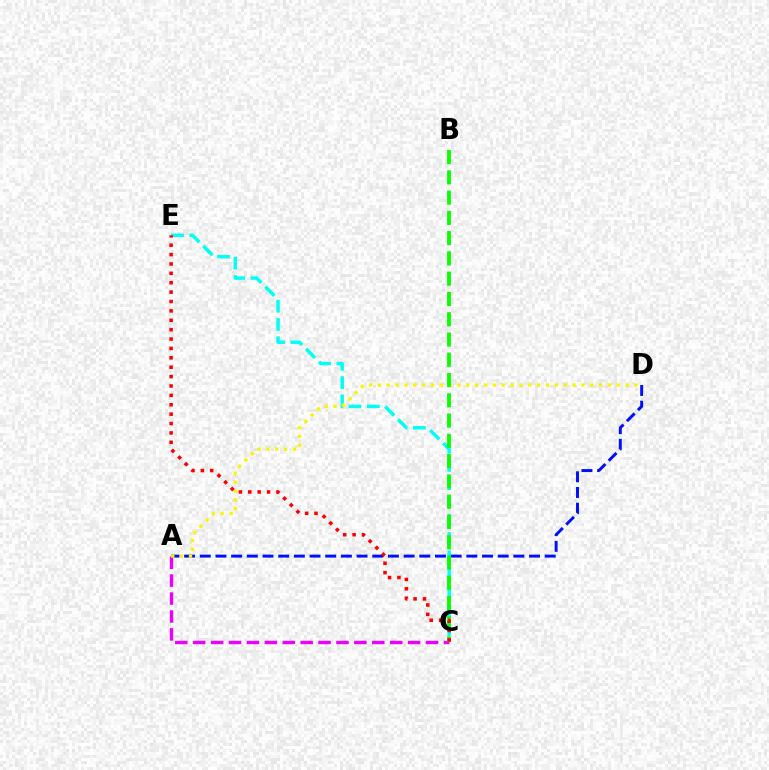{('C', 'E'): [{'color': '#00fff6', 'line_style': 'dashed', 'thickness': 2.49}, {'color': '#ff0000', 'line_style': 'dotted', 'thickness': 2.55}], ('A', 'C'): [{'color': '#ee00ff', 'line_style': 'dashed', 'thickness': 2.43}], ('A', 'D'): [{'color': '#0010ff', 'line_style': 'dashed', 'thickness': 2.13}, {'color': '#fcf500', 'line_style': 'dotted', 'thickness': 2.4}], ('B', 'C'): [{'color': '#08ff00', 'line_style': 'dashed', 'thickness': 2.75}]}